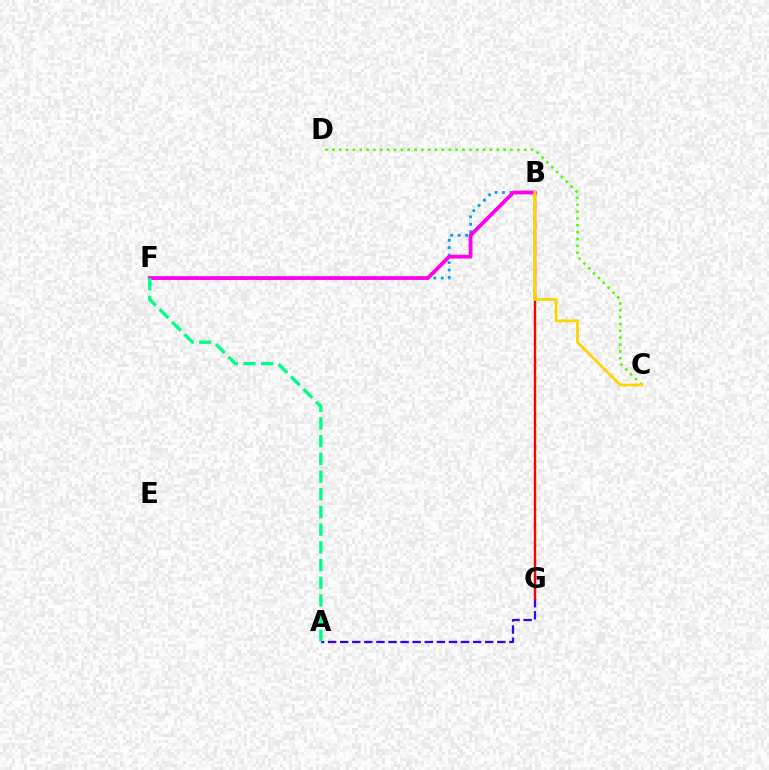{('A', 'G'): [{'color': '#3700ff', 'line_style': 'dashed', 'thickness': 1.64}], ('B', 'F'): [{'color': '#009eff', 'line_style': 'dotted', 'thickness': 2.03}, {'color': '#ff00ed', 'line_style': 'solid', 'thickness': 2.73}], ('C', 'D'): [{'color': '#4fff00', 'line_style': 'dotted', 'thickness': 1.86}], ('A', 'F'): [{'color': '#00ff86', 'line_style': 'dashed', 'thickness': 2.4}], ('B', 'G'): [{'color': '#ff0000', 'line_style': 'solid', 'thickness': 1.76}], ('B', 'C'): [{'color': '#ffd500', 'line_style': 'solid', 'thickness': 2.02}]}